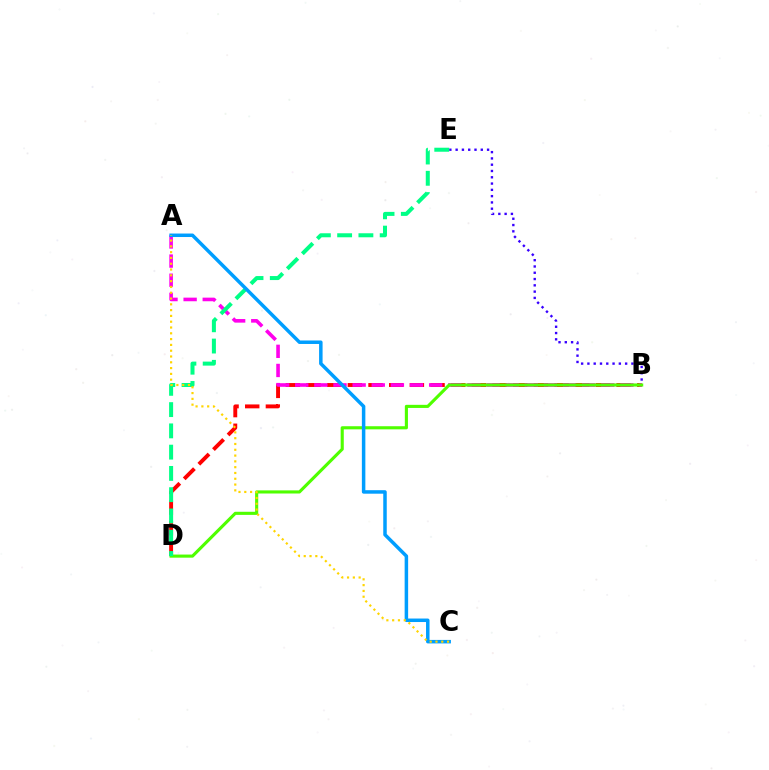{('B', 'D'): [{'color': '#ff0000', 'line_style': 'dashed', 'thickness': 2.81}, {'color': '#4fff00', 'line_style': 'solid', 'thickness': 2.24}], ('A', 'B'): [{'color': '#ff00ed', 'line_style': 'dashed', 'thickness': 2.6}], ('B', 'E'): [{'color': '#3700ff', 'line_style': 'dotted', 'thickness': 1.71}], ('D', 'E'): [{'color': '#00ff86', 'line_style': 'dashed', 'thickness': 2.89}], ('A', 'C'): [{'color': '#009eff', 'line_style': 'solid', 'thickness': 2.52}, {'color': '#ffd500', 'line_style': 'dotted', 'thickness': 1.58}]}